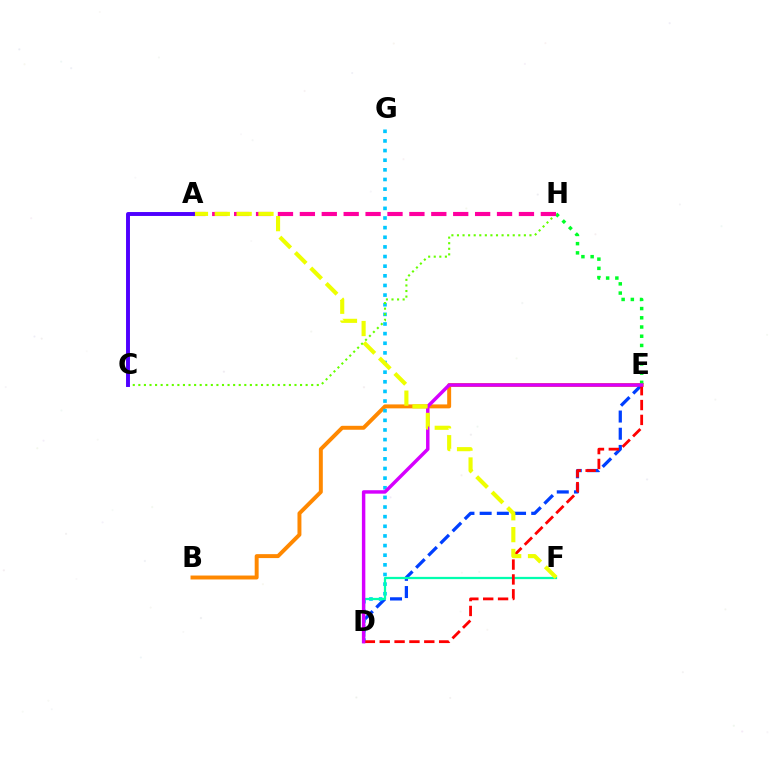{('B', 'E'): [{'color': '#ff8800', 'line_style': 'solid', 'thickness': 2.84}], ('D', 'E'): [{'color': '#003fff', 'line_style': 'dashed', 'thickness': 2.34}, {'color': '#ff0000', 'line_style': 'dashed', 'thickness': 2.02}, {'color': '#d600ff', 'line_style': 'solid', 'thickness': 2.49}], ('D', 'G'): [{'color': '#00c7ff', 'line_style': 'dotted', 'thickness': 2.62}], ('E', 'H'): [{'color': '#00ff27', 'line_style': 'dotted', 'thickness': 2.51}], ('D', 'F'): [{'color': '#00ffaf', 'line_style': 'solid', 'thickness': 1.63}], ('C', 'H'): [{'color': '#66ff00', 'line_style': 'dotted', 'thickness': 1.52}], ('A', 'H'): [{'color': '#ff00a0', 'line_style': 'dashed', 'thickness': 2.98}], ('A', 'F'): [{'color': '#eeff00', 'line_style': 'dashed', 'thickness': 2.97}], ('A', 'C'): [{'color': '#4f00ff', 'line_style': 'solid', 'thickness': 2.82}]}